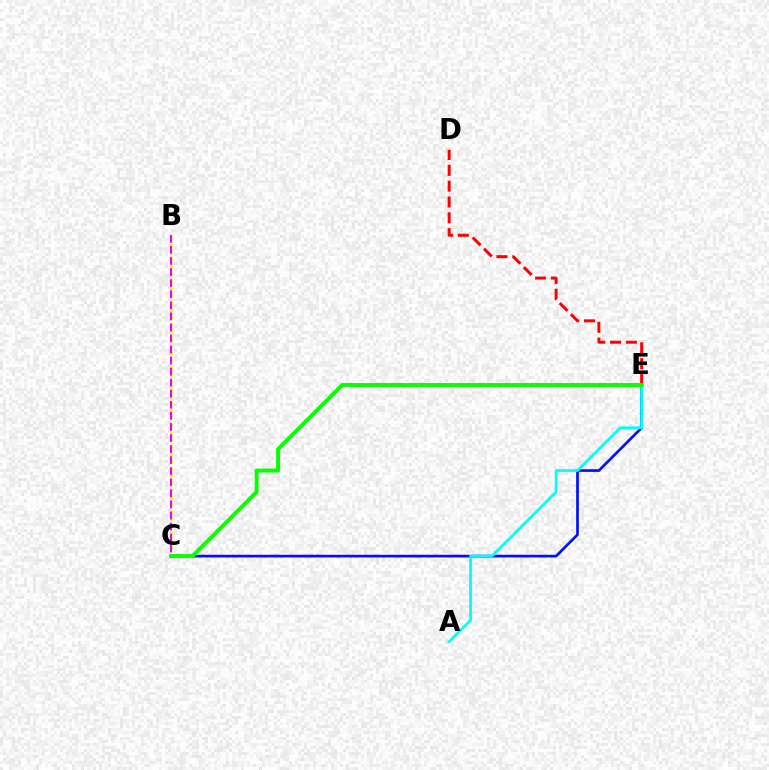{('D', 'E'): [{'color': '#ff0000', 'line_style': 'dashed', 'thickness': 2.15}], ('C', 'E'): [{'color': '#0010ff', 'line_style': 'solid', 'thickness': 1.94}, {'color': '#08ff00', 'line_style': 'solid', 'thickness': 2.83}], ('B', 'C'): [{'color': '#fcf500', 'line_style': 'dotted', 'thickness': 1.96}, {'color': '#ee00ff', 'line_style': 'dashed', 'thickness': 1.5}], ('A', 'E'): [{'color': '#00fff6', 'line_style': 'solid', 'thickness': 1.98}]}